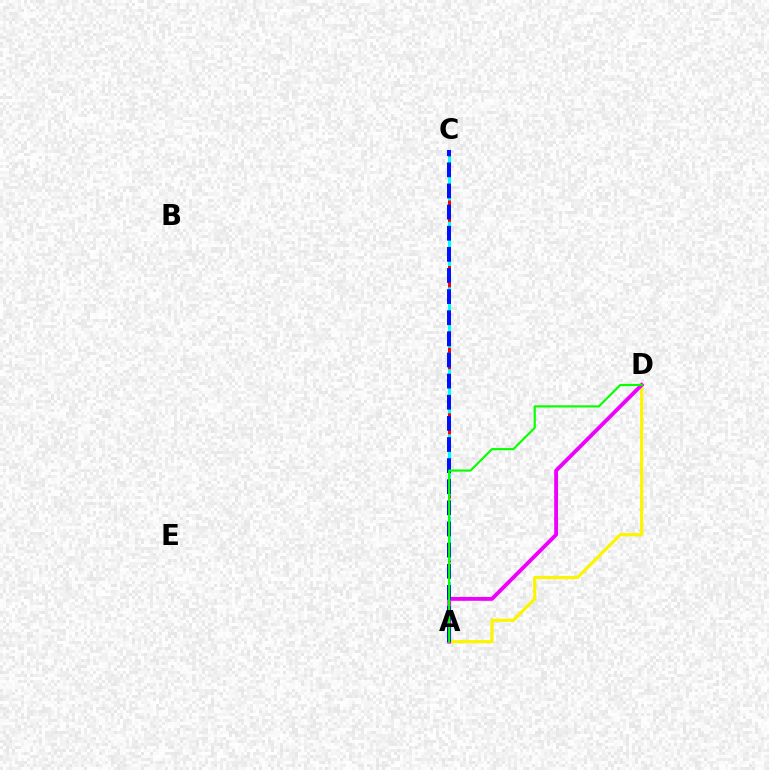{('A', 'C'): [{'color': '#ff0000', 'line_style': 'dashed', 'thickness': 2.17}, {'color': '#00fff6', 'line_style': 'dashed', 'thickness': 2.22}, {'color': '#0010ff', 'line_style': 'dashed', 'thickness': 2.87}], ('A', 'D'): [{'color': '#fcf500', 'line_style': 'solid', 'thickness': 2.31}, {'color': '#ee00ff', 'line_style': 'solid', 'thickness': 2.78}, {'color': '#08ff00', 'line_style': 'solid', 'thickness': 1.56}]}